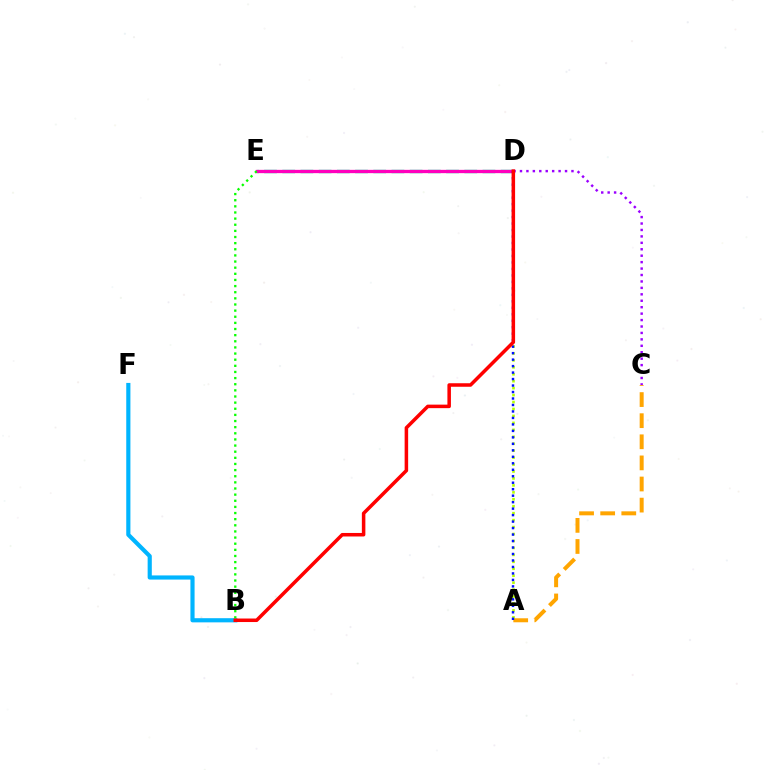{('C', 'D'): [{'color': '#9b00ff', 'line_style': 'dotted', 'thickness': 1.75}], ('A', 'C'): [{'color': '#ffa500', 'line_style': 'dashed', 'thickness': 2.87}], ('D', 'E'): [{'color': '#00ff9d', 'line_style': 'dashed', 'thickness': 2.47}, {'color': '#ff00bd', 'line_style': 'solid', 'thickness': 2.38}], ('A', 'D'): [{'color': '#b3ff00', 'line_style': 'dotted', 'thickness': 1.89}, {'color': '#0010ff', 'line_style': 'dotted', 'thickness': 1.76}], ('B', 'F'): [{'color': '#00b5ff', 'line_style': 'solid', 'thickness': 2.99}], ('B', 'E'): [{'color': '#08ff00', 'line_style': 'dotted', 'thickness': 1.67}], ('B', 'D'): [{'color': '#ff0000', 'line_style': 'solid', 'thickness': 2.54}]}